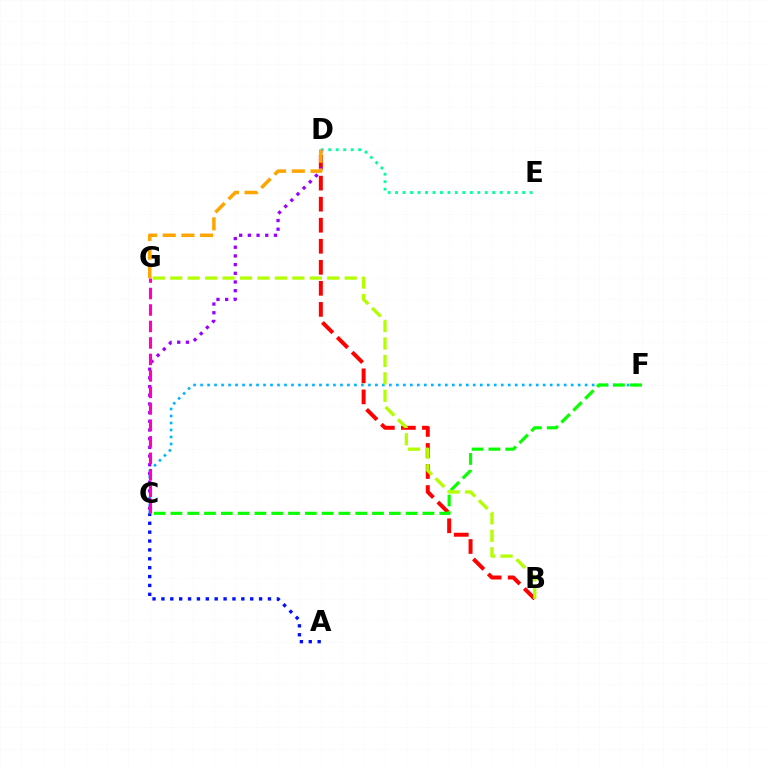{('C', 'F'): [{'color': '#00b5ff', 'line_style': 'dotted', 'thickness': 1.9}, {'color': '#08ff00', 'line_style': 'dashed', 'thickness': 2.28}], ('A', 'C'): [{'color': '#0010ff', 'line_style': 'dotted', 'thickness': 2.41}], ('D', 'E'): [{'color': '#00ff9d', 'line_style': 'dotted', 'thickness': 2.03}], ('B', 'D'): [{'color': '#ff0000', 'line_style': 'dashed', 'thickness': 2.86}], ('C', 'D'): [{'color': '#9b00ff', 'line_style': 'dotted', 'thickness': 2.36}], ('D', 'G'): [{'color': '#ffa500', 'line_style': 'dashed', 'thickness': 2.54}], ('B', 'G'): [{'color': '#b3ff00', 'line_style': 'dashed', 'thickness': 2.37}], ('C', 'G'): [{'color': '#ff00bd', 'line_style': 'dashed', 'thickness': 2.24}]}